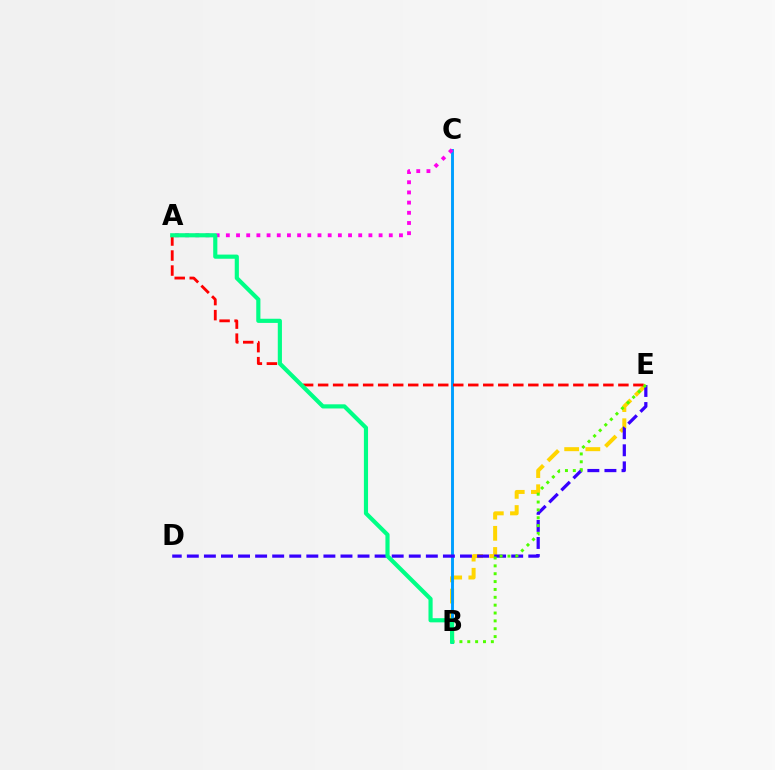{('B', 'E'): [{'color': '#ffd500', 'line_style': 'dashed', 'thickness': 2.87}, {'color': '#4fff00', 'line_style': 'dotted', 'thickness': 2.14}], ('B', 'C'): [{'color': '#009eff', 'line_style': 'solid', 'thickness': 2.11}], ('A', 'E'): [{'color': '#ff0000', 'line_style': 'dashed', 'thickness': 2.04}], ('A', 'C'): [{'color': '#ff00ed', 'line_style': 'dotted', 'thickness': 2.77}], ('D', 'E'): [{'color': '#3700ff', 'line_style': 'dashed', 'thickness': 2.32}], ('A', 'B'): [{'color': '#00ff86', 'line_style': 'solid', 'thickness': 2.99}]}